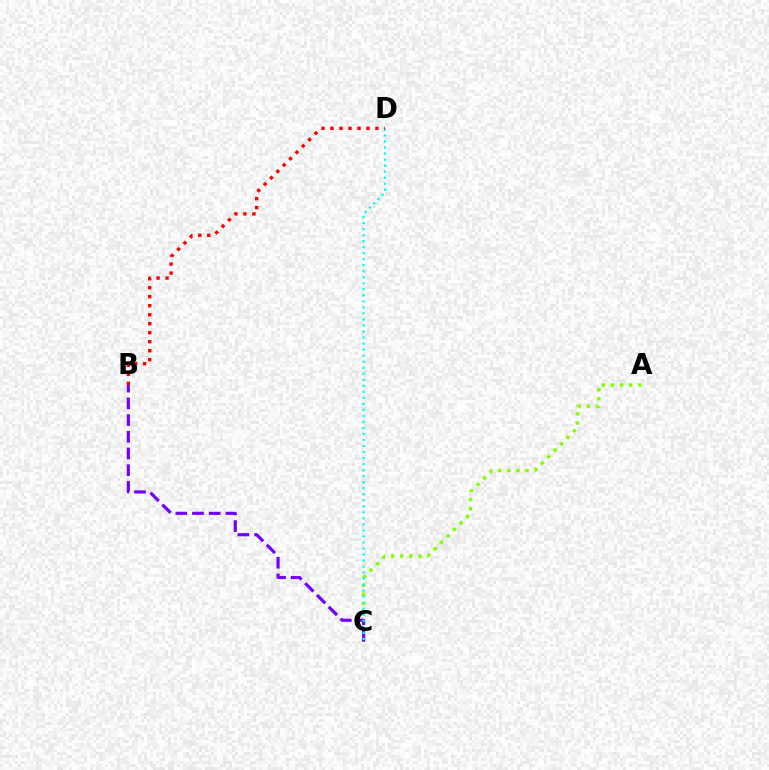{('A', 'C'): [{'color': '#84ff00', 'line_style': 'dotted', 'thickness': 2.48}], ('B', 'C'): [{'color': '#7200ff', 'line_style': 'dashed', 'thickness': 2.27}], ('C', 'D'): [{'color': '#00fff6', 'line_style': 'dotted', 'thickness': 1.64}], ('B', 'D'): [{'color': '#ff0000', 'line_style': 'dotted', 'thickness': 2.44}]}